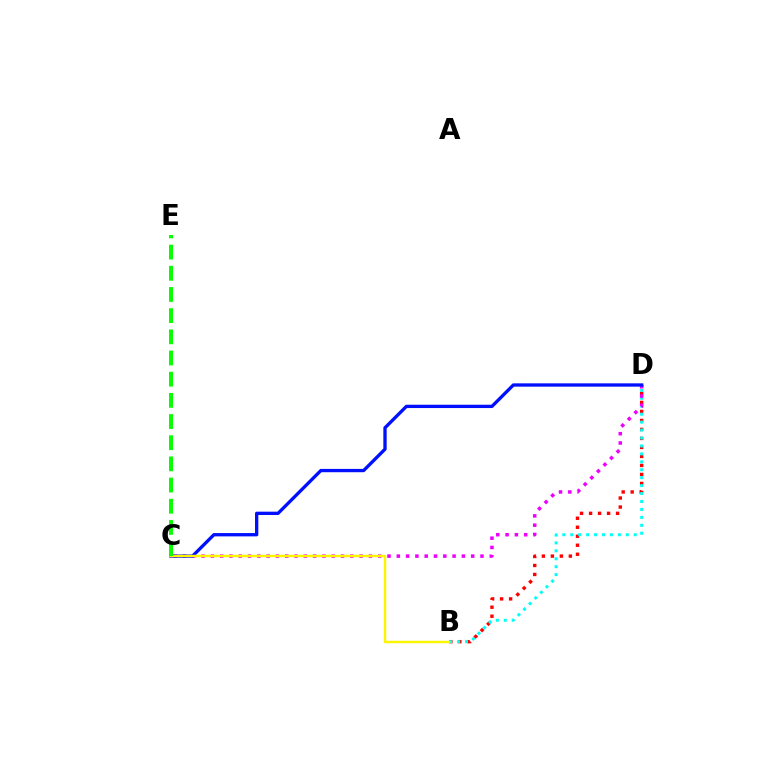{('B', 'D'): [{'color': '#ff0000', 'line_style': 'dotted', 'thickness': 2.45}, {'color': '#00fff6', 'line_style': 'dotted', 'thickness': 2.16}], ('C', 'D'): [{'color': '#ee00ff', 'line_style': 'dotted', 'thickness': 2.53}, {'color': '#0010ff', 'line_style': 'solid', 'thickness': 2.39}], ('B', 'C'): [{'color': '#fcf500', 'line_style': 'solid', 'thickness': 1.76}], ('C', 'E'): [{'color': '#08ff00', 'line_style': 'dashed', 'thickness': 2.88}]}